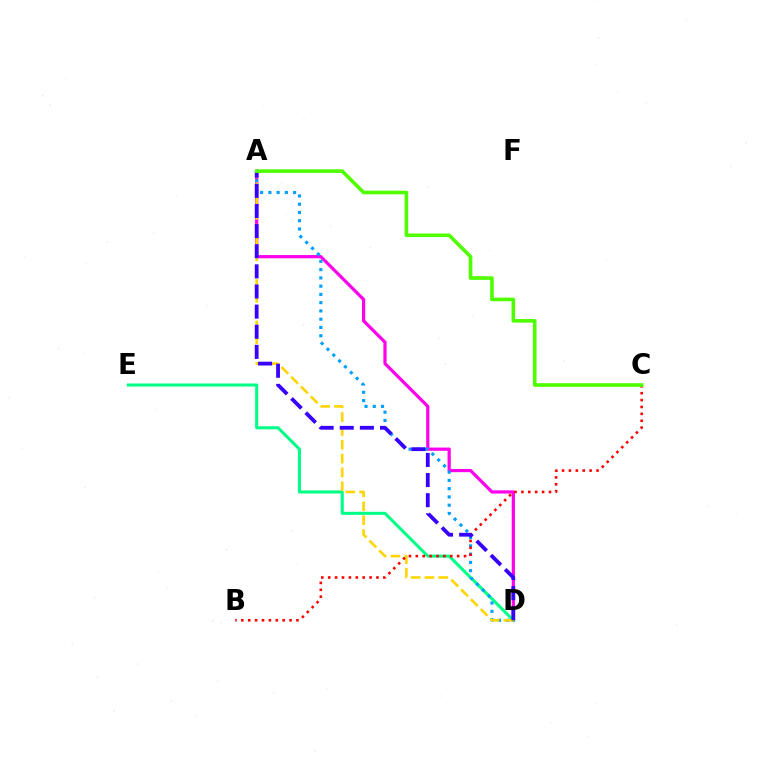{('A', 'D'): [{'color': '#ff00ed', 'line_style': 'solid', 'thickness': 2.32}, {'color': '#009eff', 'line_style': 'dotted', 'thickness': 2.24}, {'color': '#ffd500', 'line_style': 'dashed', 'thickness': 1.88}, {'color': '#3700ff', 'line_style': 'dashed', 'thickness': 2.73}], ('D', 'E'): [{'color': '#00ff86', 'line_style': 'solid', 'thickness': 2.2}], ('B', 'C'): [{'color': '#ff0000', 'line_style': 'dotted', 'thickness': 1.87}], ('A', 'C'): [{'color': '#4fff00', 'line_style': 'solid', 'thickness': 2.6}]}